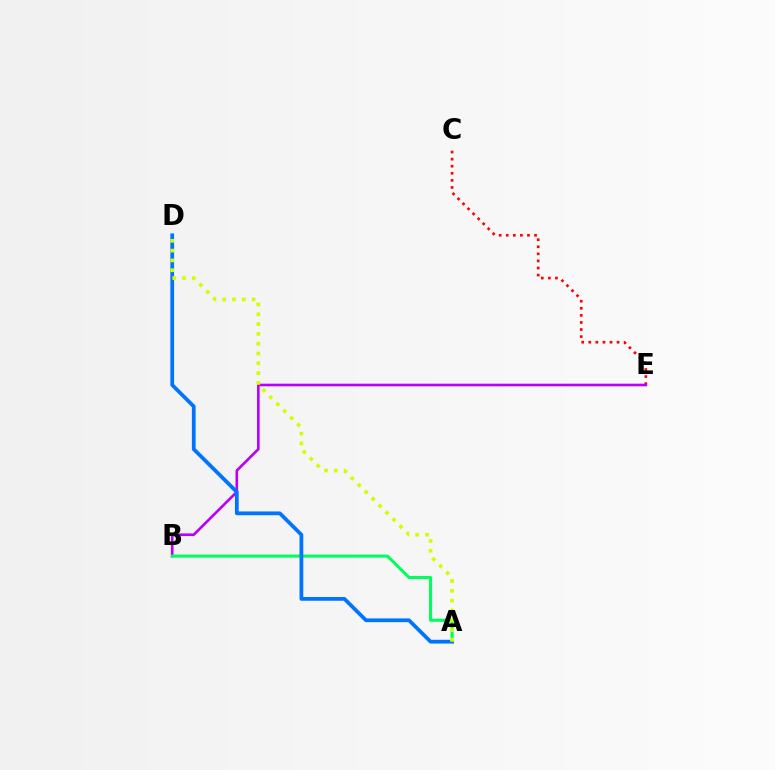{('C', 'E'): [{'color': '#ff0000', 'line_style': 'dotted', 'thickness': 1.92}], ('B', 'E'): [{'color': '#b900ff', 'line_style': 'solid', 'thickness': 1.89}], ('A', 'B'): [{'color': '#00ff5c', 'line_style': 'solid', 'thickness': 2.2}], ('A', 'D'): [{'color': '#0074ff', 'line_style': 'solid', 'thickness': 2.71}, {'color': '#d1ff00', 'line_style': 'dotted', 'thickness': 2.66}]}